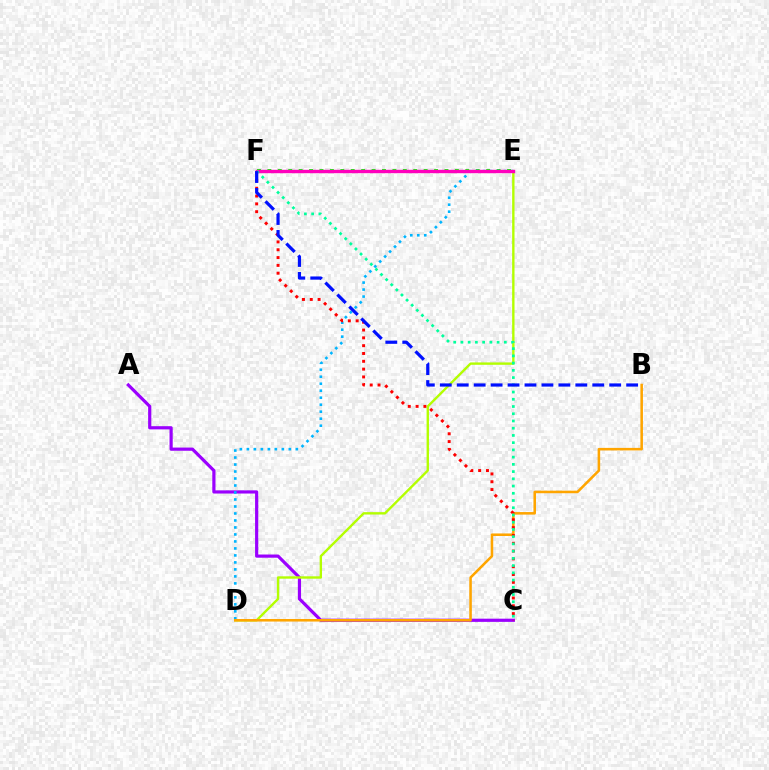{('E', 'F'): [{'color': '#08ff00', 'line_style': 'dotted', 'thickness': 2.83}, {'color': '#ff00bd', 'line_style': 'solid', 'thickness': 2.44}], ('A', 'C'): [{'color': '#9b00ff', 'line_style': 'solid', 'thickness': 2.3}], ('D', 'E'): [{'color': '#00b5ff', 'line_style': 'dotted', 'thickness': 1.9}, {'color': '#b3ff00', 'line_style': 'solid', 'thickness': 1.71}], ('B', 'D'): [{'color': '#ffa500', 'line_style': 'solid', 'thickness': 1.84}], ('C', 'F'): [{'color': '#ff0000', 'line_style': 'dotted', 'thickness': 2.12}, {'color': '#00ff9d', 'line_style': 'dotted', 'thickness': 1.96}], ('B', 'F'): [{'color': '#0010ff', 'line_style': 'dashed', 'thickness': 2.3}]}